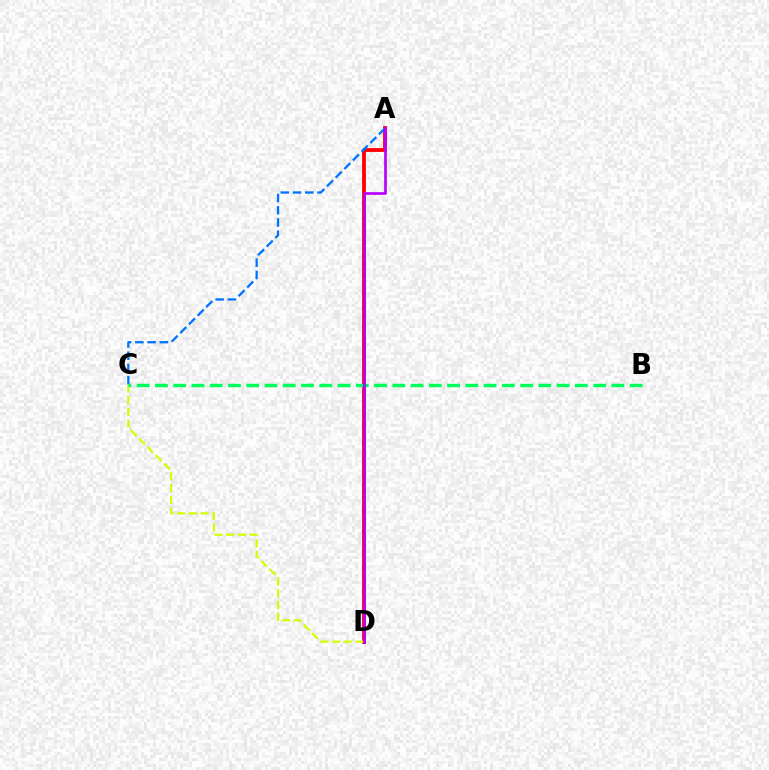{('A', 'D'): [{'color': '#ff0000', 'line_style': 'solid', 'thickness': 2.76}, {'color': '#b900ff', 'line_style': 'solid', 'thickness': 1.92}], ('A', 'C'): [{'color': '#0074ff', 'line_style': 'dashed', 'thickness': 1.66}], ('C', 'D'): [{'color': '#d1ff00', 'line_style': 'dashed', 'thickness': 1.59}], ('B', 'C'): [{'color': '#00ff5c', 'line_style': 'dashed', 'thickness': 2.48}]}